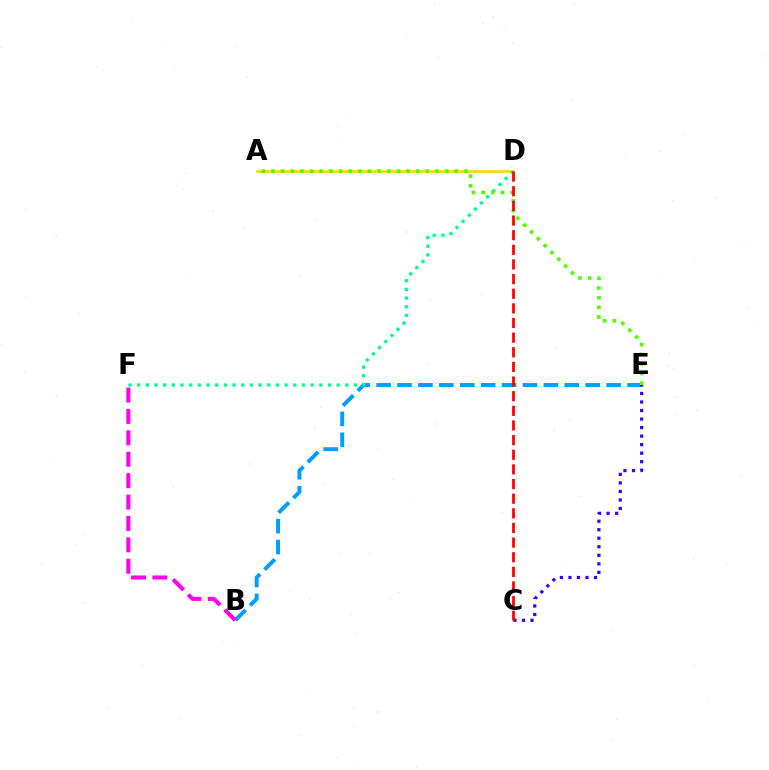{('A', 'D'): [{'color': '#ffd500', 'line_style': 'solid', 'thickness': 1.85}], ('B', 'E'): [{'color': '#009eff', 'line_style': 'dashed', 'thickness': 2.84}], ('D', 'F'): [{'color': '#00ff86', 'line_style': 'dotted', 'thickness': 2.36}], ('C', 'E'): [{'color': '#3700ff', 'line_style': 'dotted', 'thickness': 2.32}], ('B', 'F'): [{'color': '#ff00ed', 'line_style': 'dashed', 'thickness': 2.91}], ('A', 'E'): [{'color': '#4fff00', 'line_style': 'dotted', 'thickness': 2.62}], ('C', 'D'): [{'color': '#ff0000', 'line_style': 'dashed', 'thickness': 1.99}]}